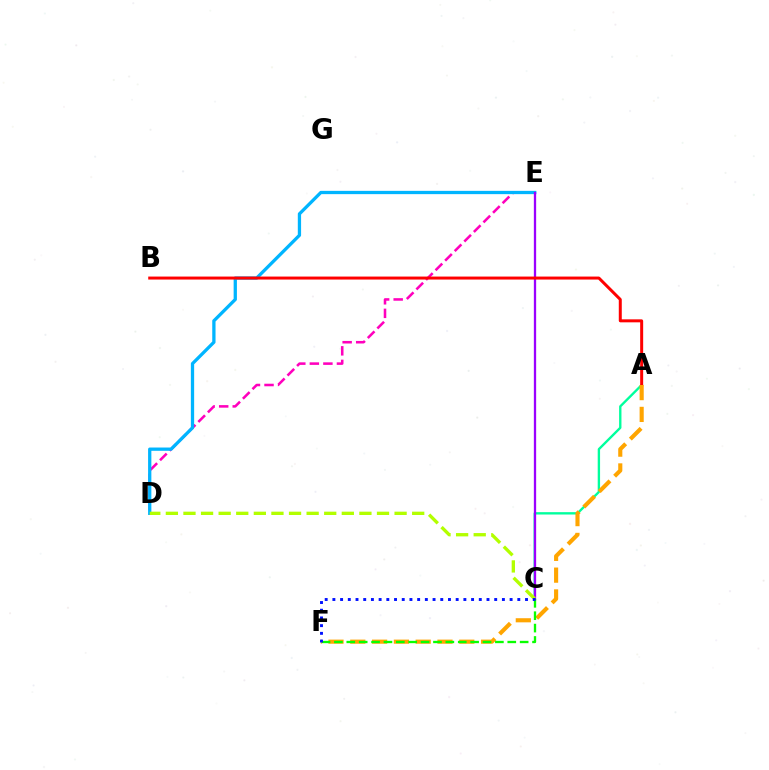{('D', 'E'): [{'color': '#ff00bd', 'line_style': 'dashed', 'thickness': 1.84}, {'color': '#00b5ff', 'line_style': 'solid', 'thickness': 2.36}], ('A', 'C'): [{'color': '#00ff9d', 'line_style': 'solid', 'thickness': 1.7}], ('C', 'E'): [{'color': '#9b00ff', 'line_style': 'solid', 'thickness': 1.65}], ('A', 'B'): [{'color': '#ff0000', 'line_style': 'solid', 'thickness': 2.15}], ('C', 'D'): [{'color': '#b3ff00', 'line_style': 'dashed', 'thickness': 2.39}], ('A', 'F'): [{'color': '#ffa500', 'line_style': 'dashed', 'thickness': 2.96}], ('C', 'F'): [{'color': '#08ff00', 'line_style': 'dashed', 'thickness': 1.68}, {'color': '#0010ff', 'line_style': 'dotted', 'thickness': 2.09}]}